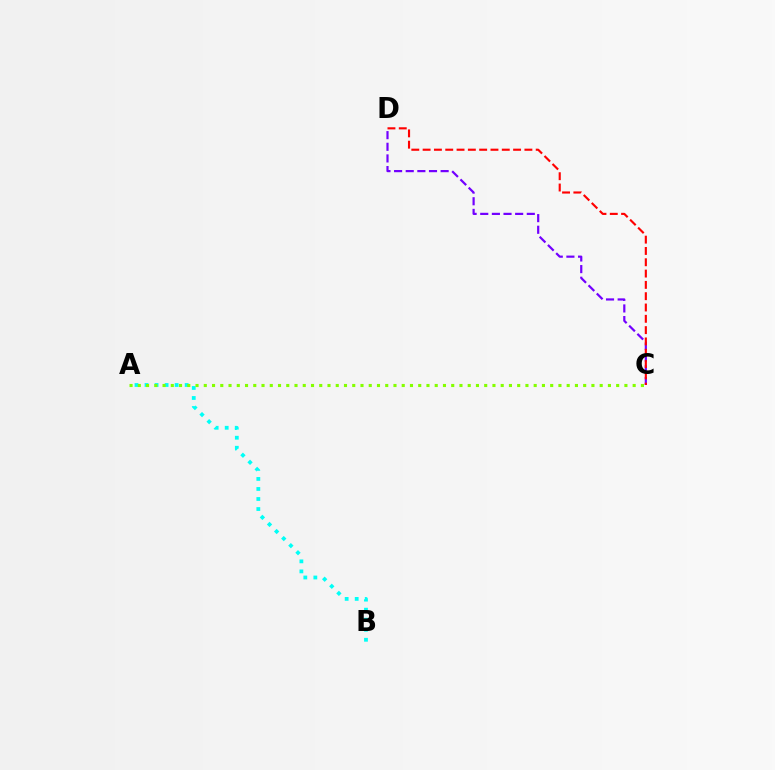{('C', 'D'): [{'color': '#7200ff', 'line_style': 'dashed', 'thickness': 1.58}, {'color': '#ff0000', 'line_style': 'dashed', 'thickness': 1.54}], ('A', 'B'): [{'color': '#00fff6', 'line_style': 'dotted', 'thickness': 2.73}], ('A', 'C'): [{'color': '#84ff00', 'line_style': 'dotted', 'thickness': 2.24}]}